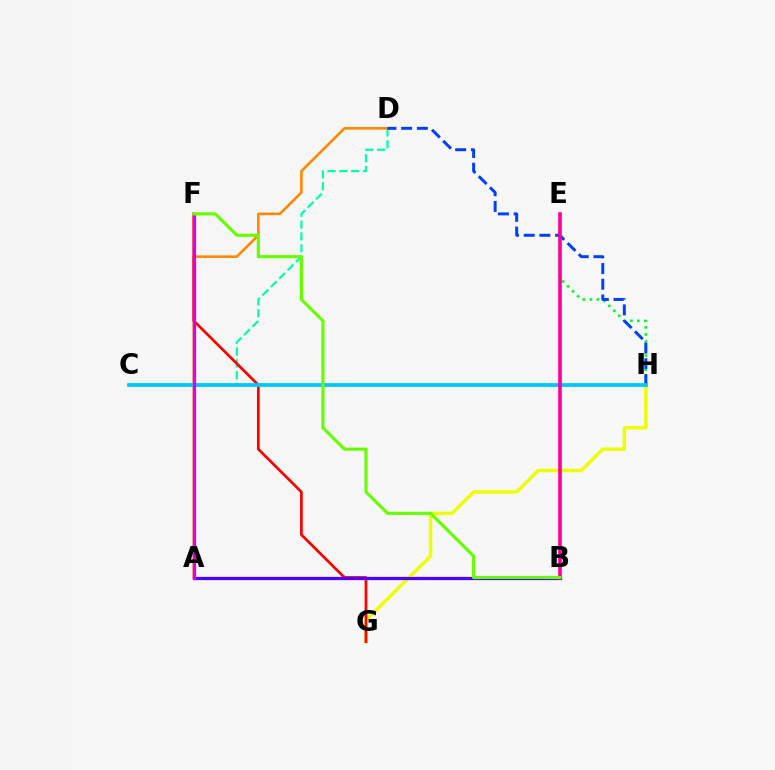{('E', 'H'): [{'color': '#00ff27', 'line_style': 'dotted', 'thickness': 1.91}], ('C', 'D'): [{'color': '#00ffaf', 'line_style': 'dashed', 'thickness': 1.61}], ('A', 'D'): [{'color': '#ff8800', 'line_style': 'solid', 'thickness': 1.87}], ('G', 'H'): [{'color': '#eeff00', 'line_style': 'solid', 'thickness': 2.47}], ('F', 'G'): [{'color': '#ff0000', 'line_style': 'solid', 'thickness': 1.96}], ('A', 'B'): [{'color': '#4f00ff', 'line_style': 'solid', 'thickness': 2.34}], ('D', 'H'): [{'color': '#003fff', 'line_style': 'dashed', 'thickness': 2.14}], ('C', 'H'): [{'color': '#00c7ff', 'line_style': 'solid', 'thickness': 2.71}], ('A', 'F'): [{'color': '#d600ff', 'line_style': 'solid', 'thickness': 2.32}], ('B', 'E'): [{'color': '#ff00a0', 'line_style': 'solid', 'thickness': 2.6}], ('B', 'F'): [{'color': '#66ff00', 'line_style': 'solid', 'thickness': 2.25}]}